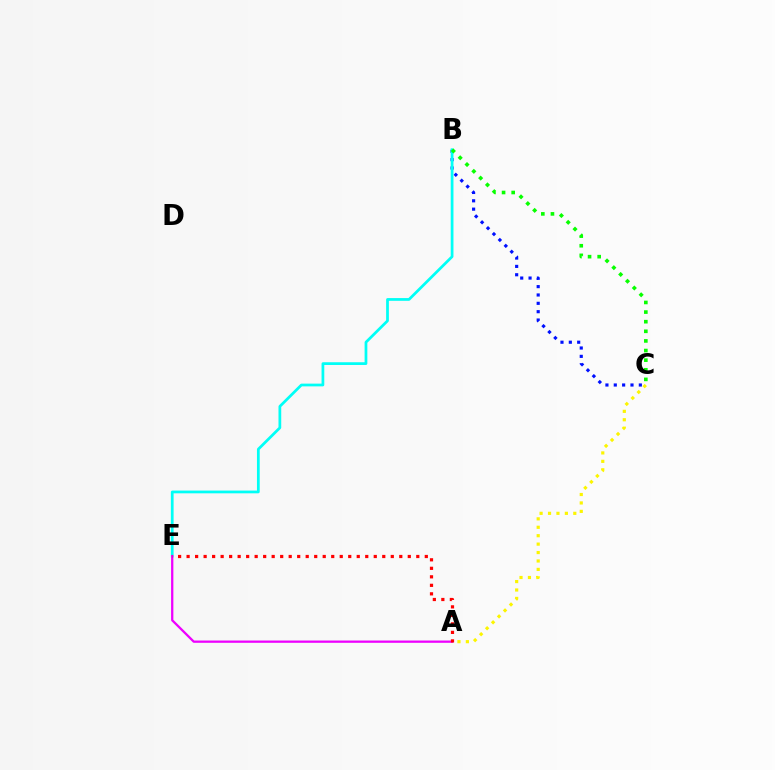{('A', 'C'): [{'color': '#fcf500', 'line_style': 'dotted', 'thickness': 2.29}], ('B', 'C'): [{'color': '#0010ff', 'line_style': 'dotted', 'thickness': 2.27}, {'color': '#08ff00', 'line_style': 'dotted', 'thickness': 2.61}], ('B', 'E'): [{'color': '#00fff6', 'line_style': 'solid', 'thickness': 1.97}], ('A', 'E'): [{'color': '#ee00ff', 'line_style': 'solid', 'thickness': 1.64}, {'color': '#ff0000', 'line_style': 'dotted', 'thickness': 2.31}]}